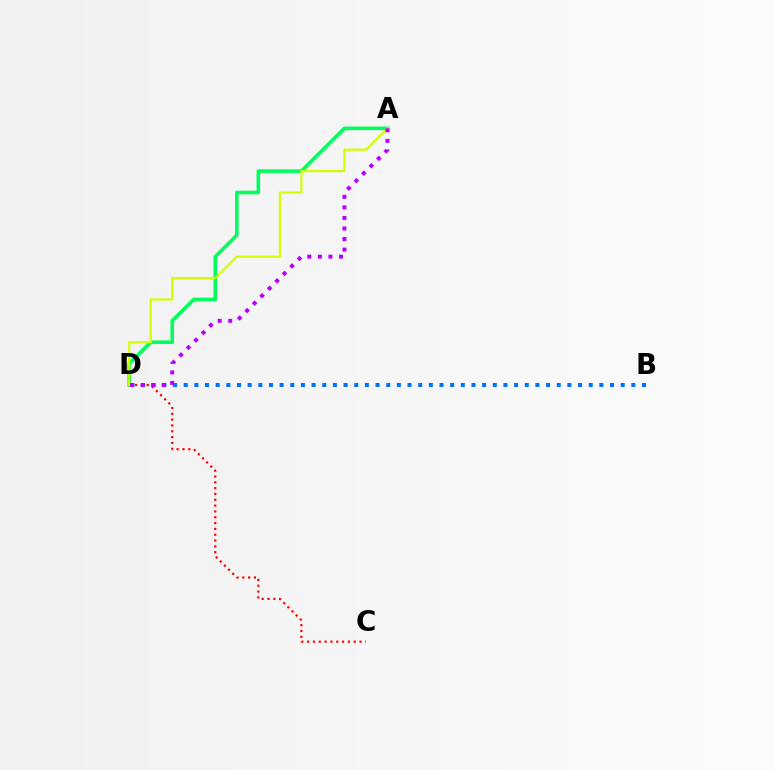{('A', 'D'): [{'color': '#00ff5c', 'line_style': 'solid', 'thickness': 2.58}, {'color': '#d1ff00', 'line_style': 'solid', 'thickness': 1.57}, {'color': '#b900ff', 'line_style': 'dotted', 'thickness': 2.87}], ('B', 'D'): [{'color': '#0074ff', 'line_style': 'dotted', 'thickness': 2.9}], ('C', 'D'): [{'color': '#ff0000', 'line_style': 'dotted', 'thickness': 1.58}]}